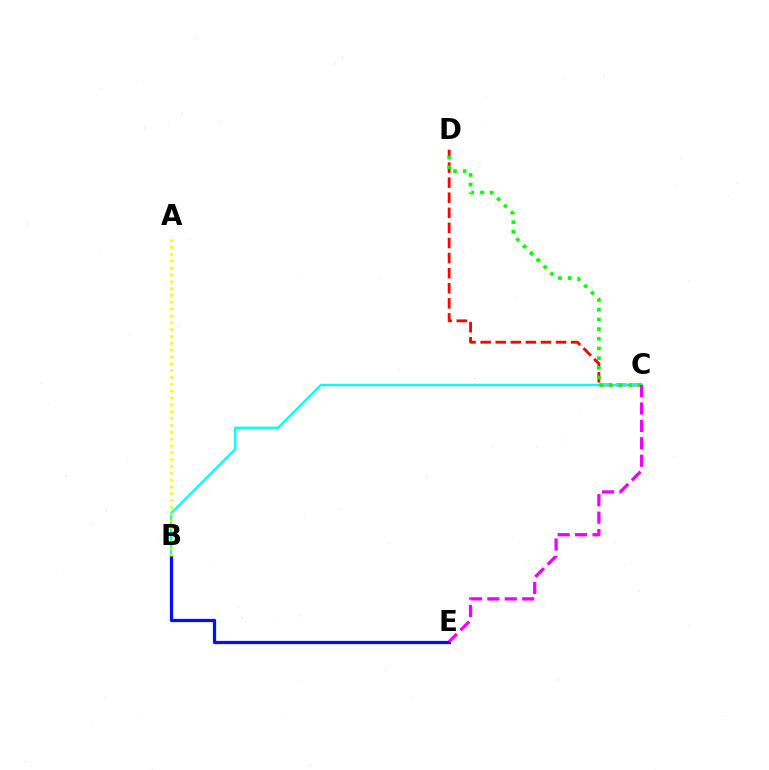{('C', 'D'): [{'color': '#ff0000', 'line_style': 'dashed', 'thickness': 2.05}, {'color': '#08ff00', 'line_style': 'dotted', 'thickness': 2.63}], ('B', 'C'): [{'color': '#00fff6', 'line_style': 'solid', 'thickness': 1.68}], ('B', 'E'): [{'color': '#0010ff', 'line_style': 'solid', 'thickness': 2.33}], ('A', 'B'): [{'color': '#fcf500', 'line_style': 'dotted', 'thickness': 1.86}], ('C', 'E'): [{'color': '#ee00ff', 'line_style': 'dashed', 'thickness': 2.37}]}